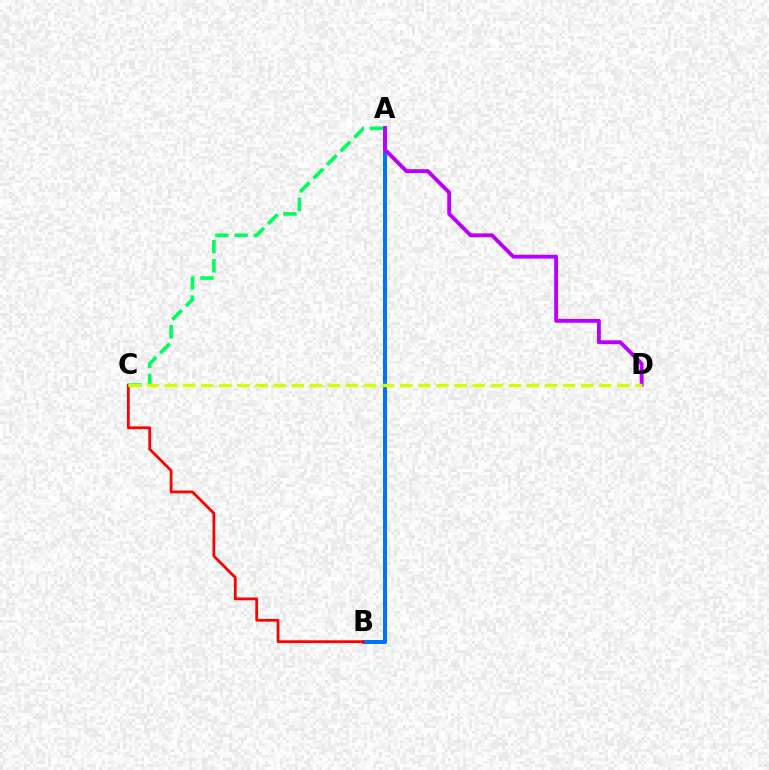{('A', 'B'): [{'color': '#0074ff', 'line_style': 'solid', 'thickness': 2.88}], ('B', 'C'): [{'color': '#ff0000', 'line_style': 'solid', 'thickness': 1.99}], ('A', 'D'): [{'color': '#b900ff', 'line_style': 'solid', 'thickness': 2.78}], ('A', 'C'): [{'color': '#00ff5c', 'line_style': 'dashed', 'thickness': 2.61}], ('C', 'D'): [{'color': '#d1ff00', 'line_style': 'dashed', 'thickness': 2.46}]}